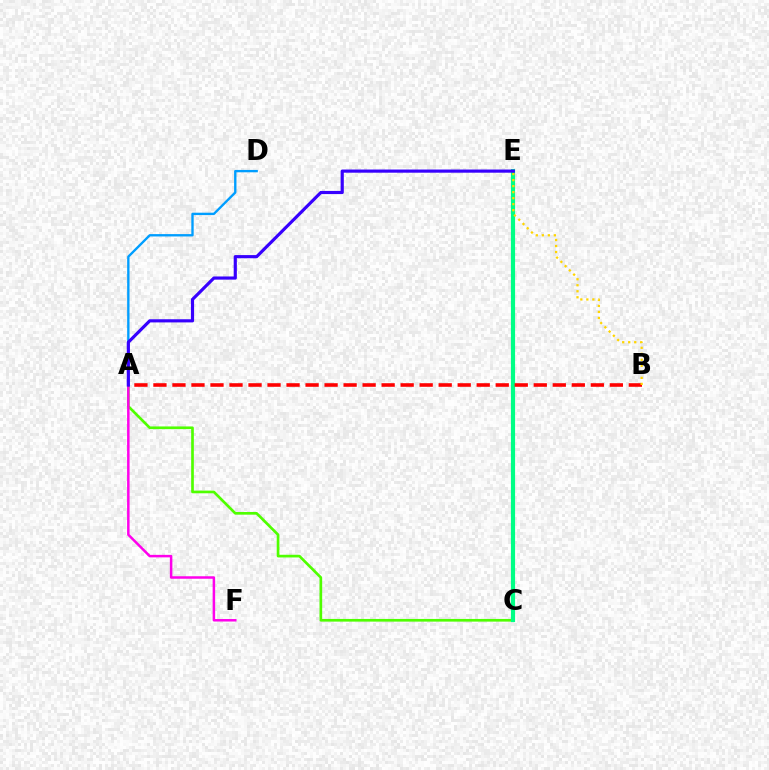{('A', 'C'): [{'color': '#4fff00', 'line_style': 'solid', 'thickness': 1.93}], ('A', 'F'): [{'color': '#ff00ed', 'line_style': 'solid', 'thickness': 1.79}], ('C', 'E'): [{'color': '#00ff86', 'line_style': 'solid', 'thickness': 3.0}], ('A', 'B'): [{'color': '#ff0000', 'line_style': 'dashed', 'thickness': 2.58}], ('A', 'D'): [{'color': '#009eff', 'line_style': 'solid', 'thickness': 1.7}], ('A', 'E'): [{'color': '#3700ff', 'line_style': 'solid', 'thickness': 2.28}], ('B', 'E'): [{'color': '#ffd500', 'line_style': 'dotted', 'thickness': 1.63}]}